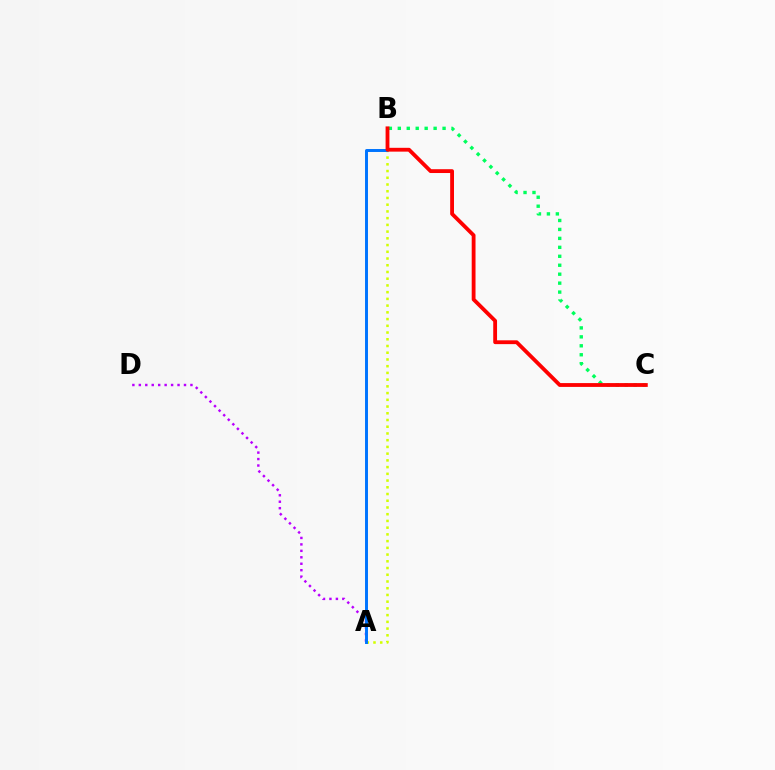{('A', 'B'): [{'color': '#d1ff00', 'line_style': 'dotted', 'thickness': 1.83}, {'color': '#0074ff', 'line_style': 'solid', 'thickness': 2.13}], ('A', 'D'): [{'color': '#b900ff', 'line_style': 'dotted', 'thickness': 1.75}], ('B', 'C'): [{'color': '#00ff5c', 'line_style': 'dotted', 'thickness': 2.43}, {'color': '#ff0000', 'line_style': 'solid', 'thickness': 2.75}]}